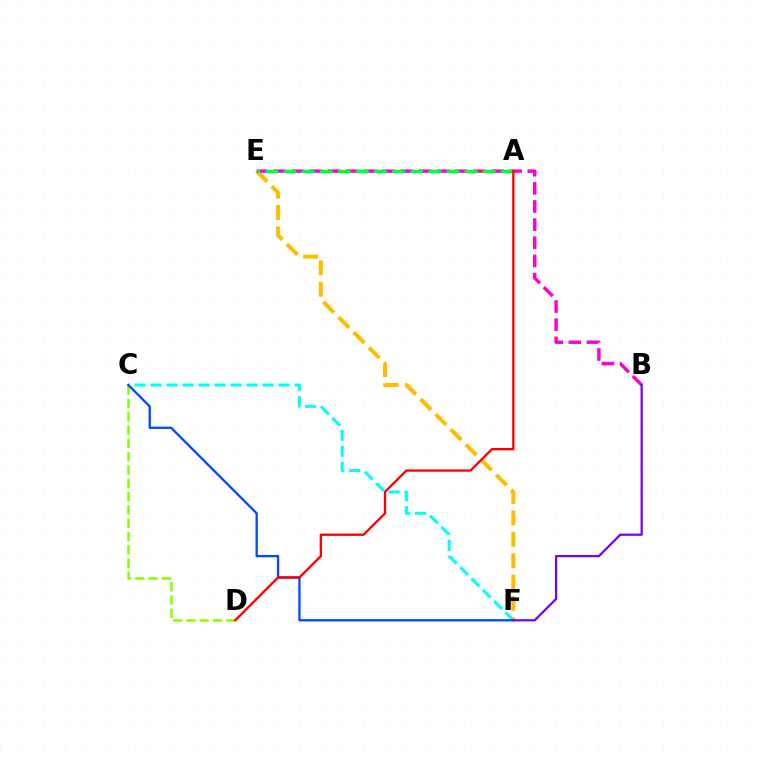{('C', 'F'): [{'color': '#00fff6', 'line_style': 'dashed', 'thickness': 2.17}, {'color': '#004bff', 'line_style': 'solid', 'thickness': 1.67}], ('C', 'D'): [{'color': '#84ff00', 'line_style': 'dashed', 'thickness': 1.81}], ('E', 'F'): [{'color': '#ffbd00', 'line_style': 'dashed', 'thickness': 2.91}], ('B', 'E'): [{'color': '#ff00cf', 'line_style': 'dashed', 'thickness': 2.47}], ('A', 'E'): [{'color': '#00ff39', 'line_style': 'dashed', 'thickness': 2.46}], ('B', 'F'): [{'color': '#7200ff', 'line_style': 'solid', 'thickness': 1.6}], ('A', 'D'): [{'color': '#ff0000', 'line_style': 'solid', 'thickness': 1.66}]}